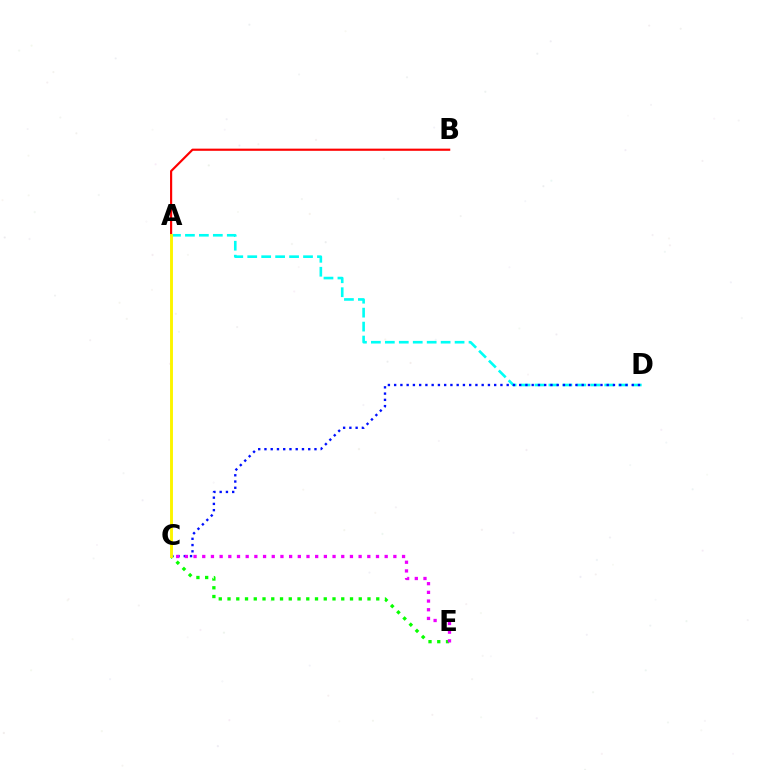{('A', 'B'): [{'color': '#ff0000', 'line_style': 'solid', 'thickness': 1.56}], ('C', 'E'): [{'color': '#08ff00', 'line_style': 'dotted', 'thickness': 2.38}, {'color': '#ee00ff', 'line_style': 'dotted', 'thickness': 2.36}], ('A', 'D'): [{'color': '#00fff6', 'line_style': 'dashed', 'thickness': 1.89}], ('C', 'D'): [{'color': '#0010ff', 'line_style': 'dotted', 'thickness': 1.7}], ('A', 'C'): [{'color': '#fcf500', 'line_style': 'solid', 'thickness': 2.09}]}